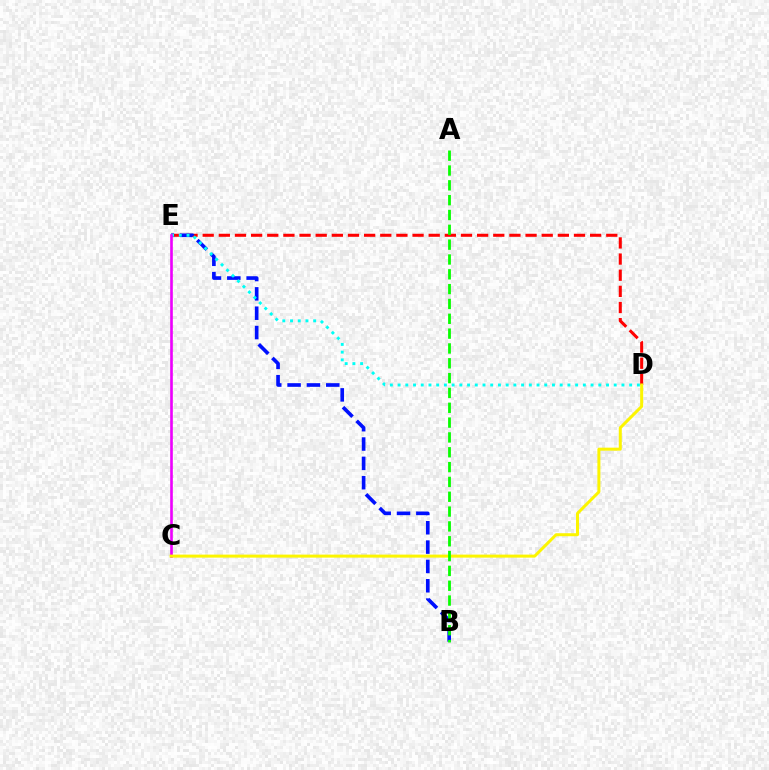{('D', 'E'): [{'color': '#ff0000', 'line_style': 'dashed', 'thickness': 2.19}, {'color': '#00fff6', 'line_style': 'dotted', 'thickness': 2.1}], ('B', 'E'): [{'color': '#0010ff', 'line_style': 'dashed', 'thickness': 2.63}], ('C', 'E'): [{'color': '#ee00ff', 'line_style': 'solid', 'thickness': 1.9}], ('C', 'D'): [{'color': '#fcf500', 'line_style': 'solid', 'thickness': 2.17}], ('A', 'B'): [{'color': '#08ff00', 'line_style': 'dashed', 'thickness': 2.01}]}